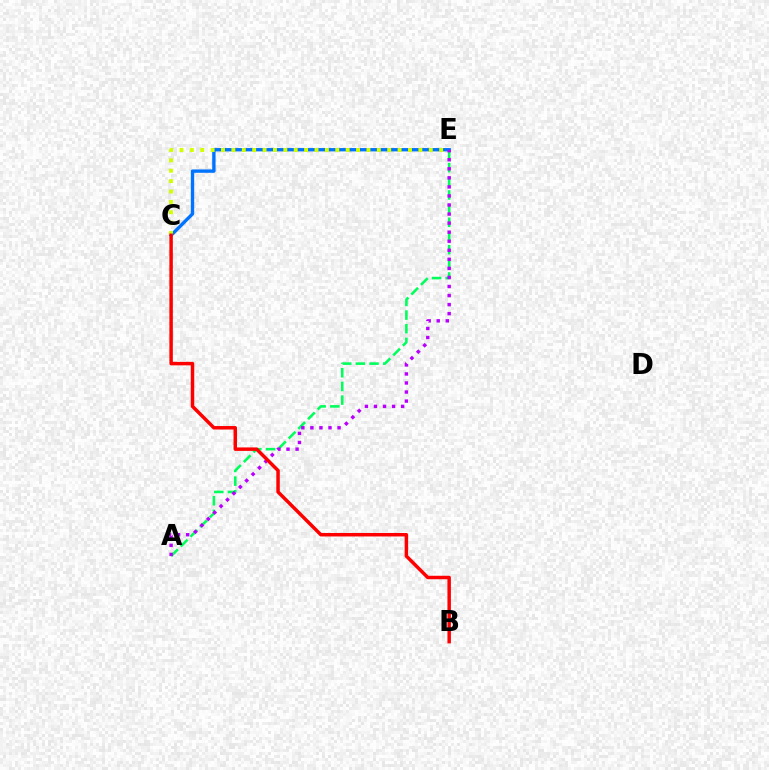{('A', 'E'): [{'color': '#00ff5c', 'line_style': 'dashed', 'thickness': 1.86}, {'color': '#b900ff', 'line_style': 'dotted', 'thickness': 2.46}], ('C', 'E'): [{'color': '#0074ff', 'line_style': 'solid', 'thickness': 2.41}, {'color': '#d1ff00', 'line_style': 'dotted', 'thickness': 2.82}], ('B', 'C'): [{'color': '#ff0000', 'line_style': 'solid', 'thickness': 2.5}]}